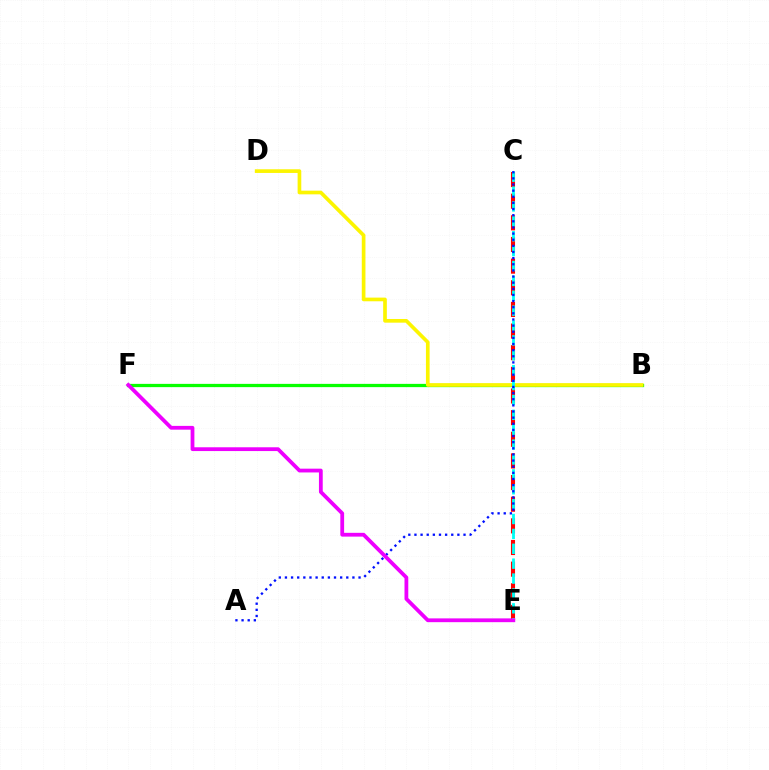{('B', 'F'): [{'color': '#08ff00', 'line_style': 'solid', 'thickness': 2.35}], ('B', 'D'): [{'color': '#fcf500', 'line_style': 'solid', 'thickness': 2.64}], ('C', 'E'): [{'color': '#ff0000', 'line_style': 'dashed', 'thickness': 2.94}, {'color': '#00fff6', 'line_style': 'dashed', 'thickness': 2.02}], ('A', 'C'): [{'color': '#0010ff', 'line_style': 'dotted', 'thickness': 1.67}], ('E', 'F'): [{'color': '#ee00ff', 'line_style': 'solid', 'thickness': 2.73}]}